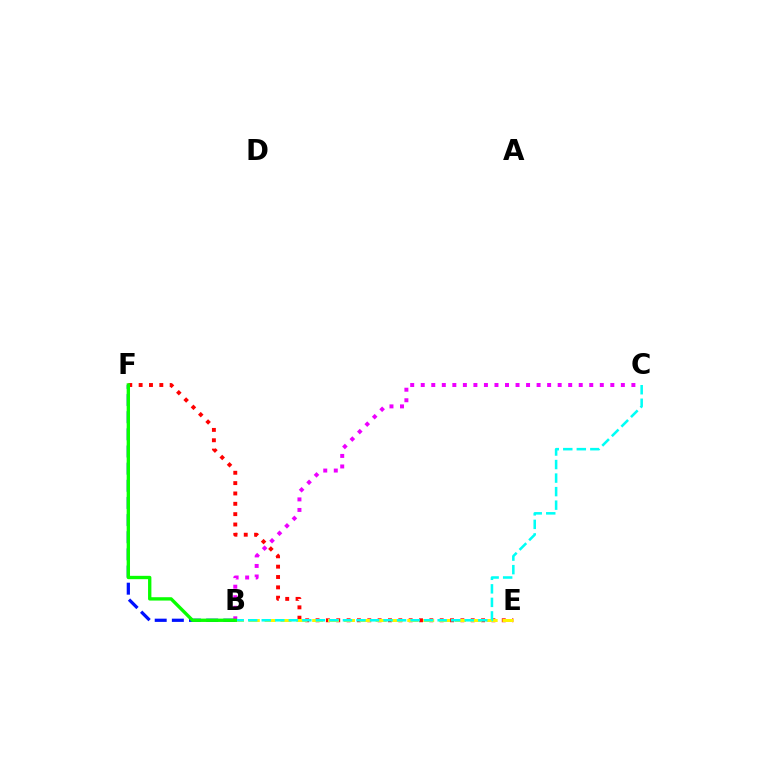{('B', 'F'): [{'color': '#0010ff', 'line_style': 'dashed', 'thickness': 2.33}, {'color': '#08ff00', 'line_style': 'solid', 'thickness': 2.41}], ('E', 'F'): [{'color': '#ff0000', 'line_style': 'dotted', 'thickness': 2.81}], ('B', 'C'): [{'color': '#ee00ff', 'line_style': 'dotted', 'thickness': 2.86}, {'color': '#00fff6', 'line_style': 'dashed', 'thickness': 1.84}], ('B', 'E'): [{'color': '#fcf500', 'line_style': 'dashed', 'thickness': 2.15}]}